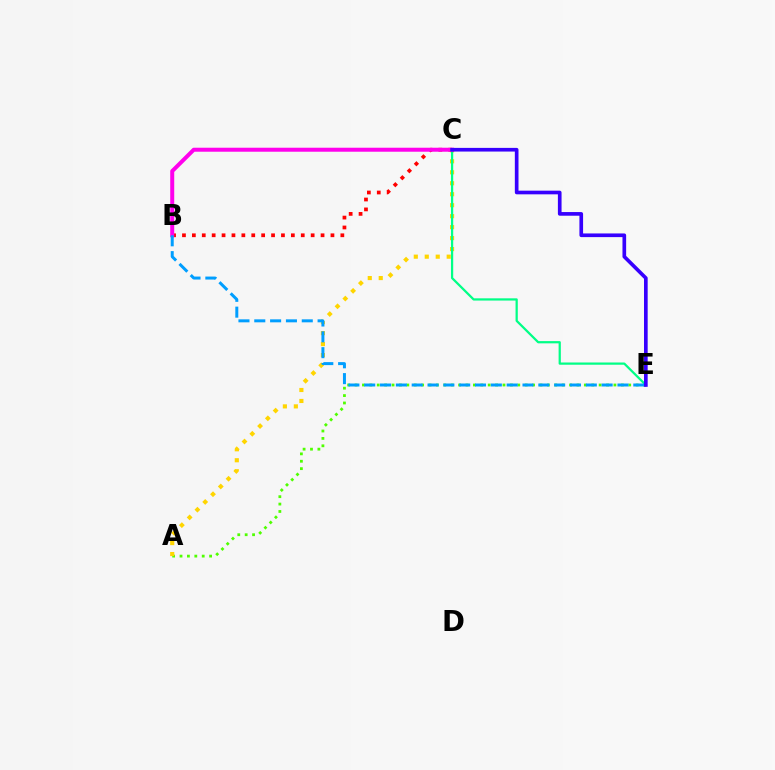{('A', 'E'): [{'color': '#4fff00', 'line_style': 'dotted', 'thickness': 2.01}], ('B', 'C'): [{'color': '#ff0000', 'line_style': 'dotted', 'thickness': 2.69}, {'color': '#ff00ed', 'line_style': 'solid', 'thickness': 2.87}], ('A', 'C'): [{'color': '#ffd500', 'line_style': 'dotted', 'thickness': 2.98}], ('C', 'E'): [{'color': '#00ff86', 'line_style': 'solid', 'thickness': 1.61}, {'color': '#3700ff', 'line_style': 'solid', 'thickness': 2.64}], ('B', 'E'): [{'color': '#009eff', 'line_style': 'dashed', 'thickness': 2.15}]}